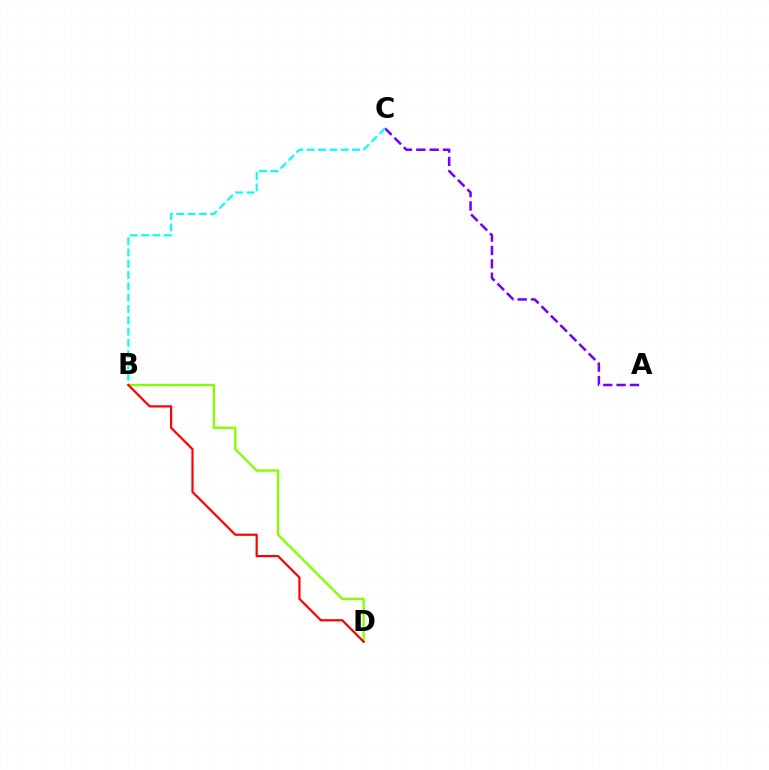{('A', 'C'): [{'color': '#7200ff', 'line_style': 'dashed', 'thickness': 1.81}], ('B', 'C'): [{'color': '#00fff6', 'line_style': 'dashed', 'thickness': 1.54}], ('B', 'D'): [{'color': '#84ff00', 'line_style': 'solid', 'thickness': 1.69}, {'color': '#ff0000', 'line_style': 'solid', 'thickness': 1.59}]}